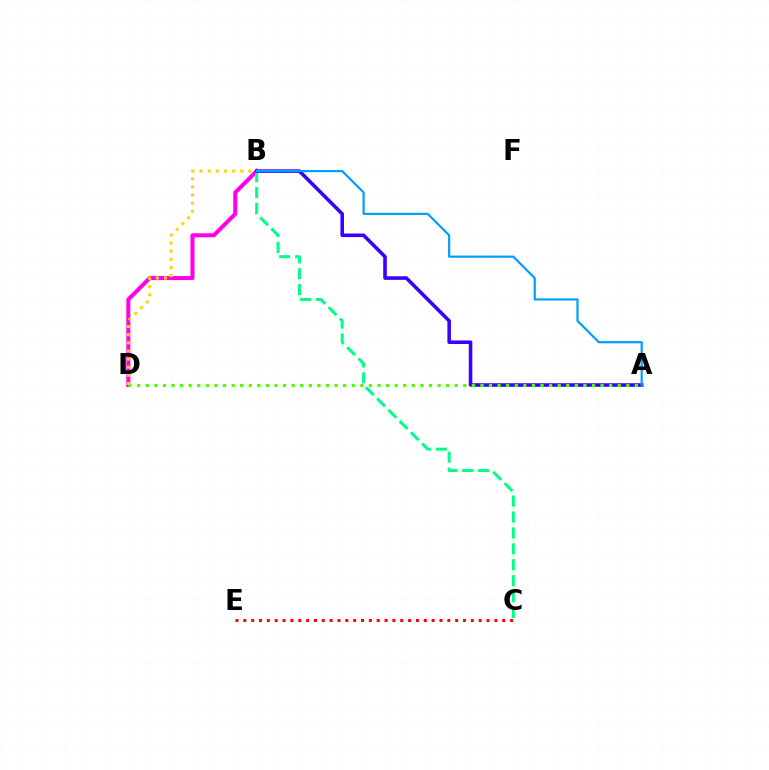{('C', 'E'): [{'color': '#ff0000', 'line_style': 'dotted', 'thickness': 2.13}], ('B', 'D'): [{'color': '#ff00ed', 'line_style': 'solid', 'thickness': 2.9}, {'color': '#ffd500', 'line_style': 'dotted', 'thickness': 2.21}], ('B', 'C'): [{'color': '#00ff86', 'line_style': 'dashed', 'thickness': 2.16}], ('A', 'B'): [{'color': '#3700ff', 'line_style': 'solid', 'thickness': 2.57}, {'color': '#009eff', 'line_style': 'solid', 'thickness': 1.58}], ('A', 'D'): [{'color': '#4fff00', 'line_style': 'dotted', 'thickness': 2.33}]}